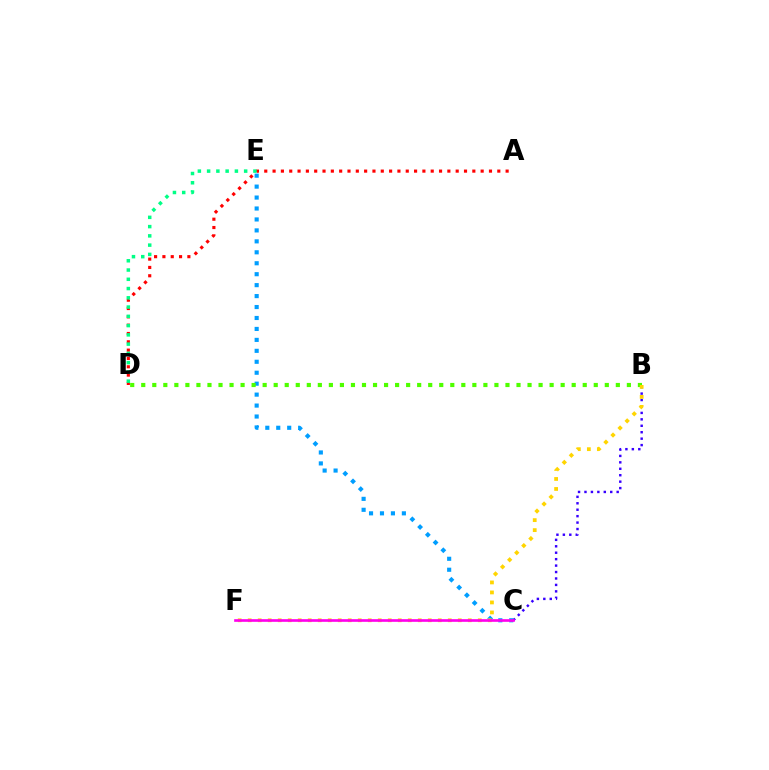{('A', 'D'): [{'color': '#ff0000', 'line_style': 'dotted', 'thickness': 2.26}], ('D', 'E'): [{'color': '#00ff86', 'line_style': 'dotted', 'thickness': 2.52}], ('B', 'C'): [{'color': '#3700ff', 'line_style': 'dotted', 'thickness': 1.75}], ('C', 'E'): [{'color': '#009eff', 'line_style': 'dotted', 'thickness': 2.97}], ('B', 'D'): [{'color': '#4fff00', 'line_style': 'dotted', 'thickness': 3.0}], ('B', 'F'): [{'color': '#ffd500', 'line_style': 'dotted', 'thickness': 2.72}], ('C', 'F'): [{'color': '#ff00ed', 'line_style': 'solid', 'thickness': 1.91}]}